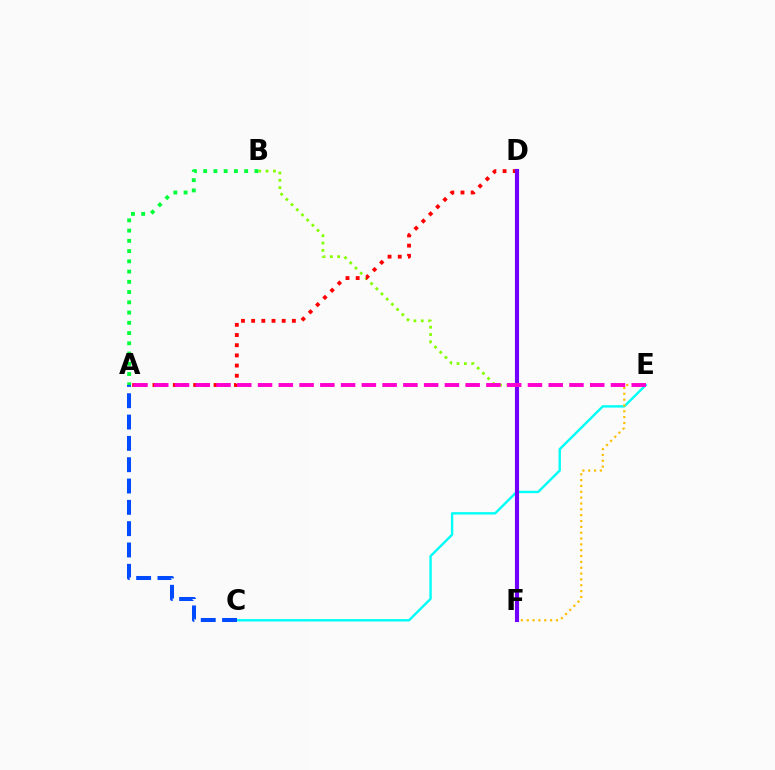{('C', 'E'): [{'color': '#00fff6', 'line_style': 'solid', 'thickness': 1.72}], ('A', 'C'): [{'color': '#004bff', 'line_style': 'dashed', 'thickness': 2.9}], ('E', 'F'): [{'color': '#ffbd00', 'line_style': 'dotted', 'thickness': 1.59}], ('B', 'F'): [{'color': '#84ff00', 'line_style': 'dotted', 'thickness': 1.99}], ('A', 'D'): [{'color': '#ff0000', 'line_style': 'dotted', 'thickness': 2.77}], ('A', 'B'): [{'color': '#00ff39', 'line_style': 'dotted', 'thickness': 2.78}], ('D', 'F'): [{'color': '#7200ff', 'line_style': 'solid', 'thickness': 2.97}], ('A', 'E'): [{'color': '#ff00cf', 'line_style': 'dashed', 'thickness': 2.82}]}